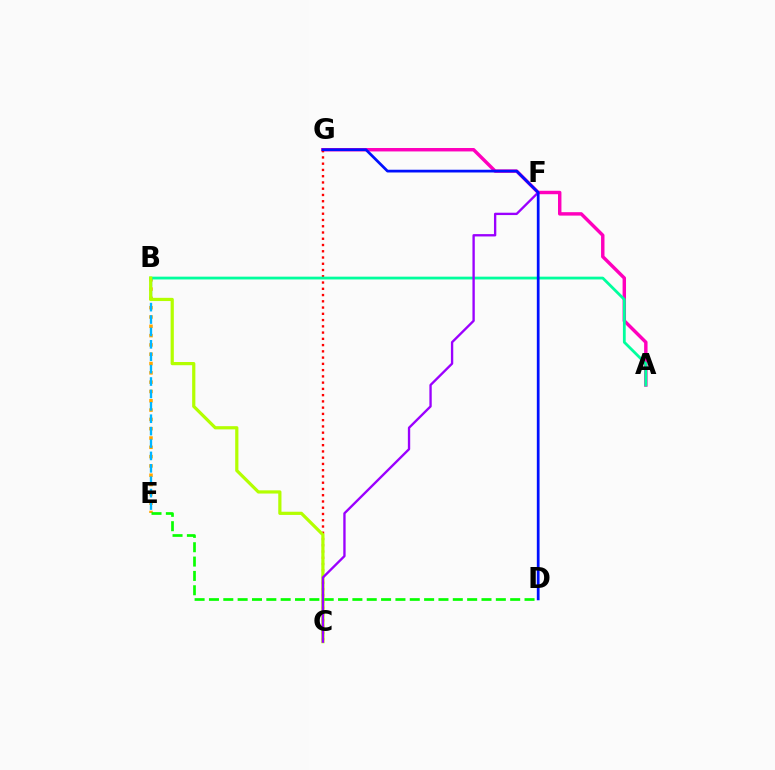{('A', 'G'): [{'color': '#ff00bd', 'line_style': 'solid', 'thickness': 2.47}], ('B', 'E'): [{'color': '#ffa500', 'line_style': 'dotted', 'thickness': 2.53}, {'color': '#00b5ff', 'line_style': 'dashed', 'thickness': 1.68}], ('C', 'G'): [{'color': '#ff0000', 'line_style': 'dotted', 'thickness': 1.7}], ('A', 'B'): [{'color': '#00ff9d', 'line_style': 'solid', 'thickness': 2.01}], ('D', 'E'): [{'color': '#08ff00', 'line_style': 'dashed', 'thickness': 1.95}], ('B', 'C'): [{'color': '#b3ff00', 'line_style': 'solid', 'thickness': 2.31}], ('C', 'F'): [{'color': '#9b00ff', 'line_style': 'solid', 'thickness': 1.69}], ('D', 'G'): [{'color': '#0010ff', 'line_style': 'solid', 'thickness': 1.97}]}